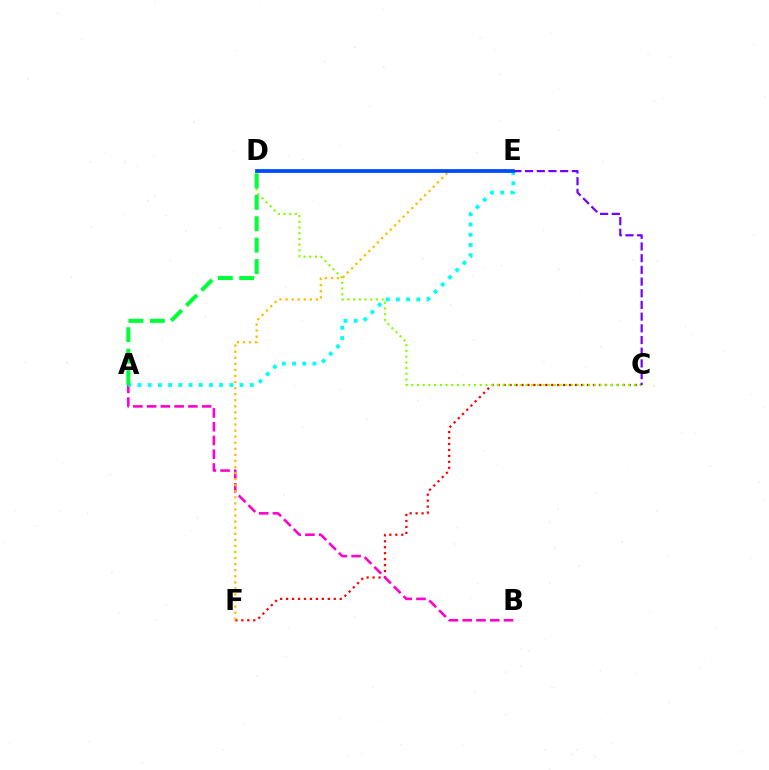{('C', 'F'): [{'color': '#ff0000', 'line_style': 'dotted', 'thickness': 1.62}], ('C', 'D'): [{'color': '#84ff00', 'line_style': 'dotted', 'thickness': 1.55}], ('A', 'B'): [{'color': '#ff00cf', 'line_style': 'dashed', 'thickness': 1.87}], ('E', 'F'): [{'color': '#ffbd00', 'line_style': 'dotted', 'thickness': 1.65}], ('A', 'E'): [{'color': '#00fff6', 'line_style': 'dotted', 'thickness': 2.77}], ('C', 'E'): [{'color': '#7200ff', 'line_style': 'dashed', 'thickness': 1.59}], ('A', 'D'): [{'color': '#00ff39', 'line_style': 'dashed', 'thickness': 2.91}], ('D', 'E'): [{'color': '#004bff', 'line_style': 'solid', 'thickness': 2.71}]}